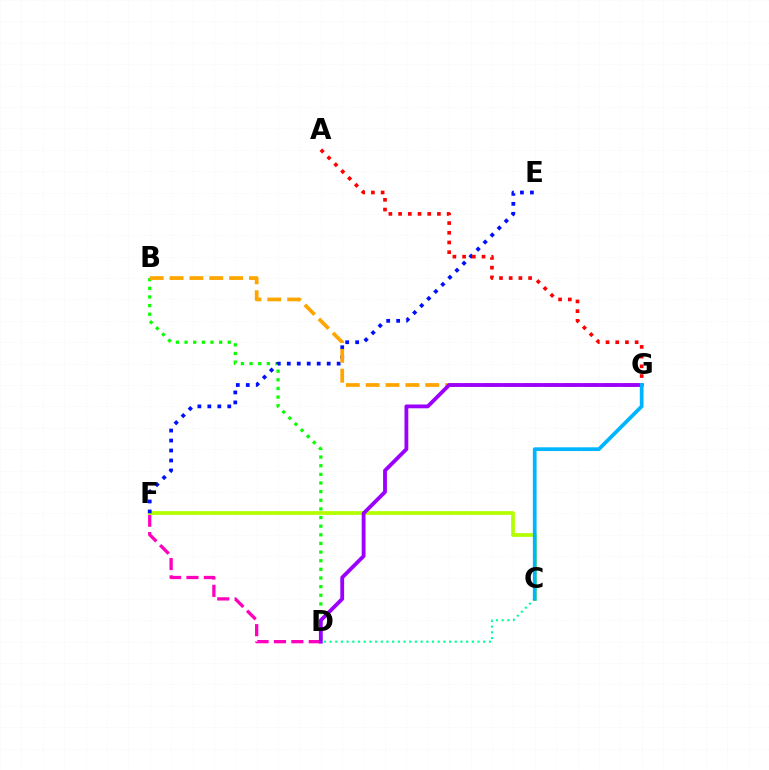{('C', 'D'): [{'color': '#00ff9d', 'line_style': 'dotted', 'thickness': 1.55}], ('D', 'F'): [{'color': '#ff00bd', 'line_style': 'dashed', 'thickness': 2.36}], ('B', 'D'): [{'color': '#08ff00', 'line_style': 'dotted', 'thickness': 2.35}], ('C', 'F'): [{'color': '#b3ff00', 'line_style': 'solid', 'thickness': 2.69}], ('E', 'F'): [{'color': '#0010ff', 'line_style': 'dotted', 'thickness': 2.71}], ('B', 'G'): [{'color': '#ffa500', 'line_style': 'dashed', 'thickness': 2.7}], ('D', 'G'): [{'color': '#9b00ff', 'line_style': 'solid', 'thickness': 2.75}], ('A', 'G'): [{'color': '#ff0000', 'line_style': 'dotted', 'thickness': 2.64}], ('C', 'G'): [{'color': '#00b5ff', 'line_style': 'solid', 'thickness': 2.69}]}